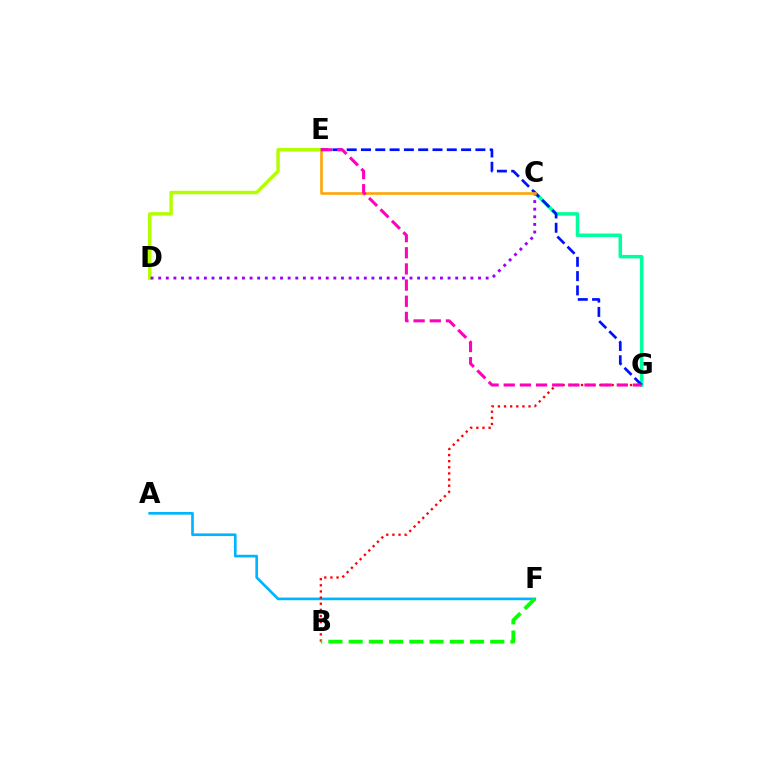{('C', 'G'): [{'color': '#00ff9d', 'line_style': 'solid', 'thickness': 2.53}], ('D', 'E'): [{'color': '#b3ff00', 'line_style': 'solid', 'thickness': 2.5}], ('A', 'F'): [{'color': '#00b5ff', 'line_style': 'solid', 'thickness': 1.92}], ('E', 'G'): [{'color': '#0010ff', 'line_style': 'dashed', 'thickness': 1.94}, {'color': '#ff00bd', 'line_style': 'dashed', 'thickness': 2.19}], ('C', 'D'): [{'color': '#9b00ff', 'line_style': 'dotted', 'thickness': 2.07}], ('C', 'E'): [{'color': '#ffa500', 'line_style': 'solid', 'thickness': 1.86}], ('B', 'G'): [{'color': '#ff0000', 'line_style': 'dotted', 'thickness': 1.67}], ('B', 'F'): [{'color': '#08ff00', 'line_style': 'dashed', 'thickness': 2.75}]}